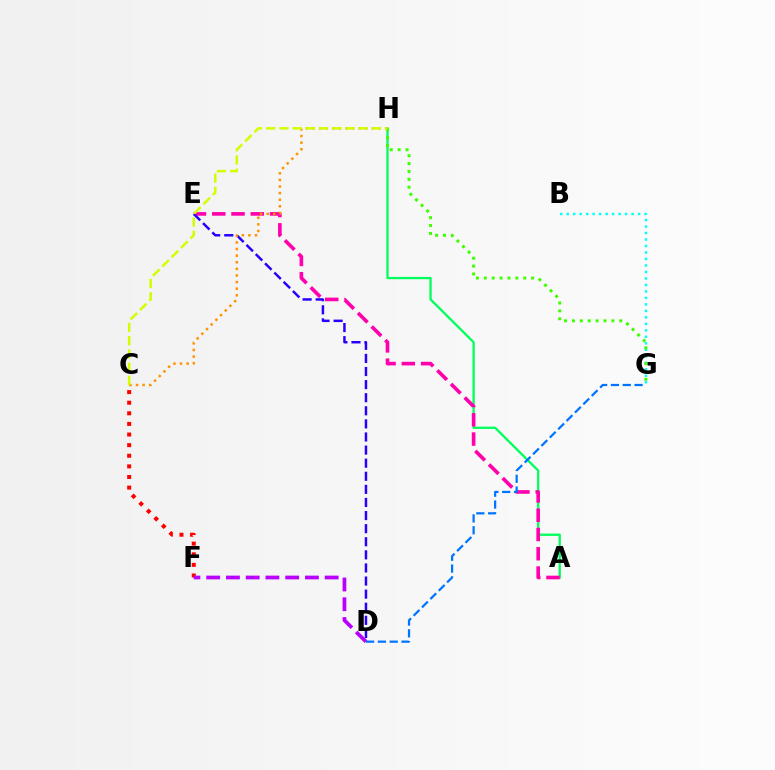{('C', 'F'): [{'color': '#ff0000', 'line_style': 'dotted', 'thickness': 2.88}], ('A', 'H'): [{'color': '#00ff5c', 'line_style': 'solid', 'thickness': 1.65}], ('A', 'E'): [{'color': '#ff00ac', 'line_style': 'dashed', 'thickness': 2.62}], ('B', 'G'): [{'color': '#00fff6', 'line_style': 'dotted', 'thickness': 1.76}], ('D', 'E'): [{'color': '#2500ff', 'line_style': 'dashed', 'thickness': 1.78}], ('C', 'H'): [{'color': '#ff9400', 'line_style': 'dotted', 'thickness': 1.79}, {'color': '#d1ff00', 'line_style': 'dashed', 'thickness': 1.8}], ('G', 'H'): [{'color': '#3dff00', 'line_style': 'dotted', 'thickness': 2.14}], ('D', 'F'): [{'color': '#b900ff', 'line_style': 'dashed', 'thickness': 2.68}], ('D', 'G'): [{'color': '#0074ff', 'line_style': 'dashed', 'thickness': 1.61}]}